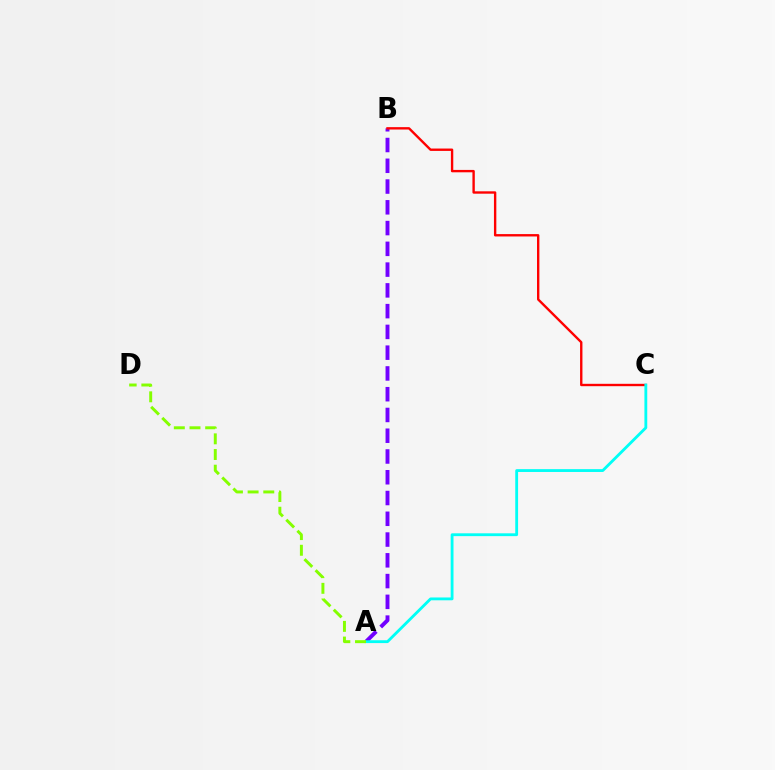{('A', 'B'): [{'color': '#7200ff', 'line_style': 'dashed', 'thickness': 2.82}], ('B', 'C'): [{'color': '#ff0000', 'line_style': 'solid', 'thickness': 1.71}], ('A', 'C'): [{'color': '#00fff6', 'line_style': 'solid', 'thickness': 2.04}], ('A', 'D'): [{'color': '#84ff00', 'line_style': 'dashed', 'thickness': 2.13}]}